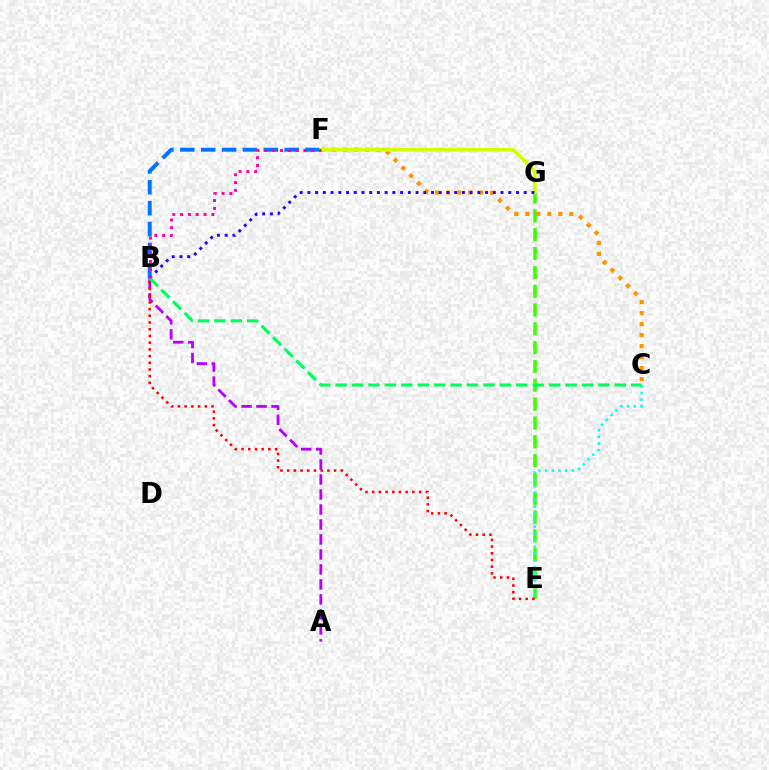{('E', 'G'): [{'color': '#3dff00', 'line_style': 'dashed', 'thickness': 2.56}], ('B', 'F'): [{'color': '#0074ff', 'line_style': 'dashed', 'thickness': 2.84}, {'color': '#ff00ac', 'line_style': 'dotted', 'thickness': 2.12}], ('A', 'B'): [{'color': '#b900ff', 'line_style': 'dashed', 'thickness': 2.04}], ('B', 'E'): [{'color': '#ff0000', 'line_style': 'dotted', 'thickness': 1.82}], ('C', 'E'): [{'color': '#00fff6', 'line_style': 'dotted', 'thickness': 1.83}], ('C', 'F'): [{'color': '#ff9400', 'line_style': 'dotted', 'thickness': 2.99}], ('F', 'G'): [{'color': '#d1ff00', 'line_style': 'solid', 'thickness': 2.62}], ('B', 'G'): [{'color': '#2500ff', 'line_style': 'dotted', 'thickness': 2.1}], ('B', 'C'): [{'color': '#00ff5c', 'line_style': 'dashed', 'thickness': 2.23}]}